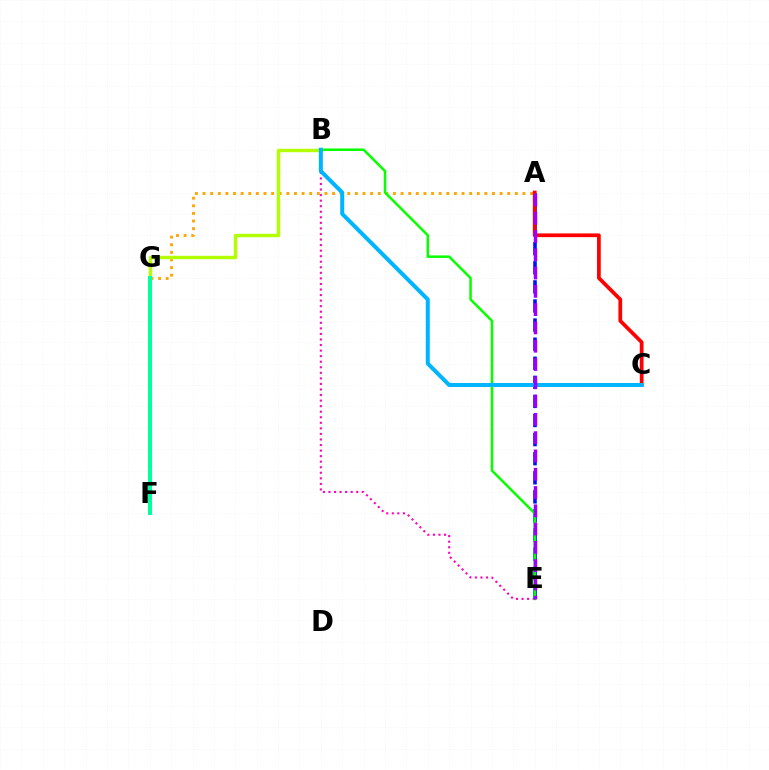{('A', 'G'): [{'color': '#ffa500', 'line_style': 'dotted', 'thickness': 2.07}], ('B', 'E'): [{'color': '#ff00bd', 'line_style': 'dotted', 'thickness': 1.51}, {'color': '#08ff00', 'line_style': 'solid', 'thickness': 1.81}], ('B', 'G'): [{'color': '#b3ff00', 'line_style': 'solid', 'thickness': 2.45}], ('F', 'G'): [{'color': '#00ff9d', 'line_style': 'solid', 'thickness': 2.89}], ('A', 'E'): [{'color': '#0010ff', 'line_style': 'dashed', 'thickness': 2.59}, {'color': '#9b00ff', 'line_style': 'dashed', 'thickness': 2.48}], ('A', 'C'): [{'color': '#ff0000', 'line_style': 'solid', 'thickness': 2.69}], ('B', 'C'): [{'color': '#00b5ff', 'line_style': 'solid', 'thickness': 2.88}]}